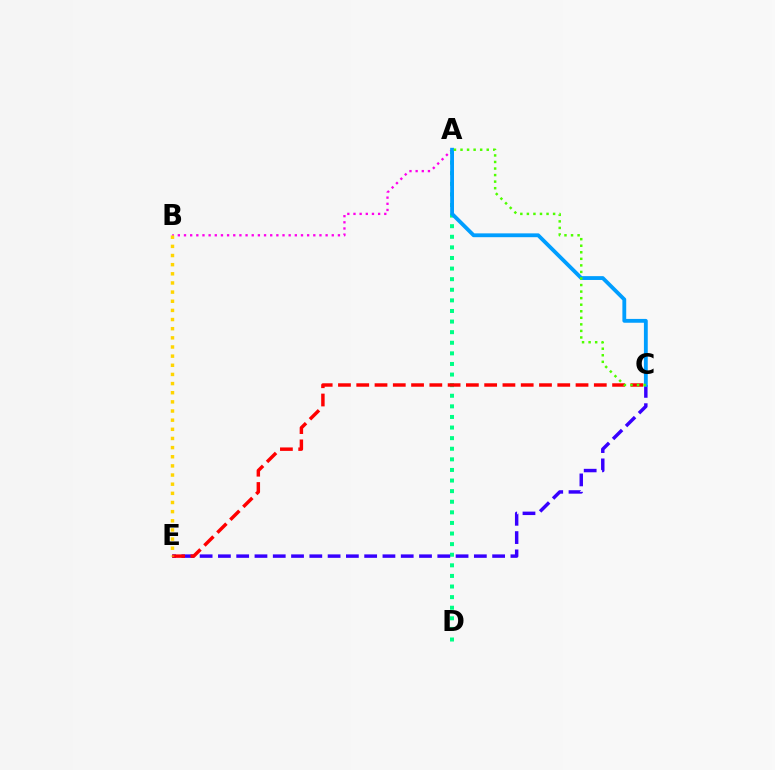{('A', 'D'): [{'color': '#00ff86', 'line_style': 'dotted', 'thickness': 2.88}], ('C', 'E'): [{'color': '#3700ff', 'line_style': 'dashed', 'thickness': 2.48}, {'color': '#ff0000', 'line_style': 'dashed', 'thickness': 2.48}], ('A', 'B'): [{'color': '#ff00ed', 'line_style': 'dotted', 'thickness': 1.67}], ('A', 'C'): [{'color': '#009eff', 'line_style': 'solid', 'thickness': 2.76}, {'color': '#4fff00', 'line_style': 'dotted', 'thickness': 1.78}], ('B', 'E'): [{'color': '#ffd500', 'line_style': 'dotted', 'thickness': 2.49}]}